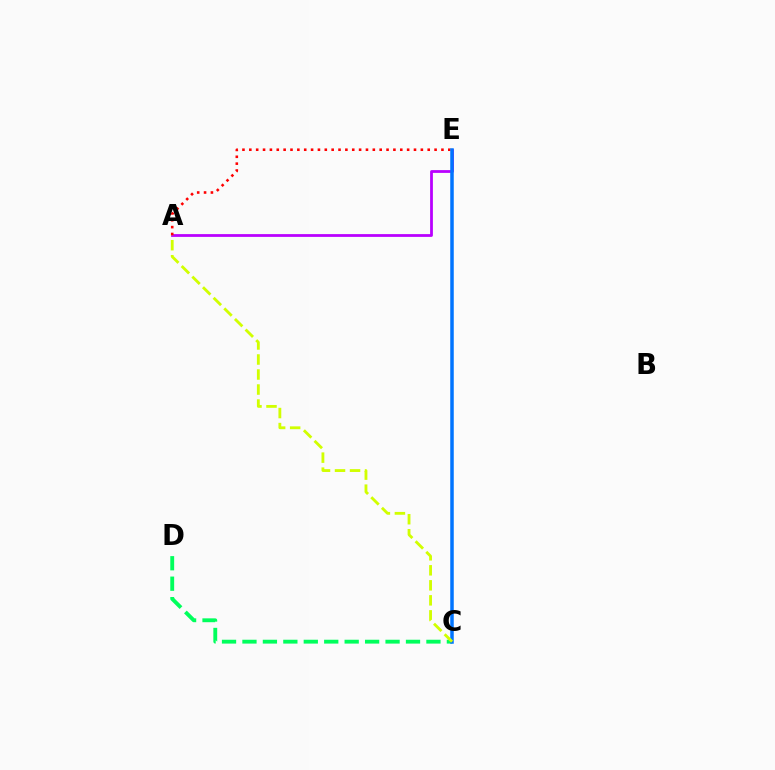{('C', 'D'): [{'color': '#00ff5c', 'line_style': 'dashed', 'thickness': 2.78}], ('A', 'E'): [{'color': '#b900ff', 'line_style': 'solid', 'thickness': 2.0}, {'color': '#ff0000', 'line_style': 'dotted', 'thickness': 1.86}], ('C', 'E'): [{'color': '#0074ff', 'line_style': 'solid', 'thickness': 2.52}], ('A', 'C'): [{'color': '#d1ff00', 'line_style': 'dashed', 'thickness': 2.04}]}